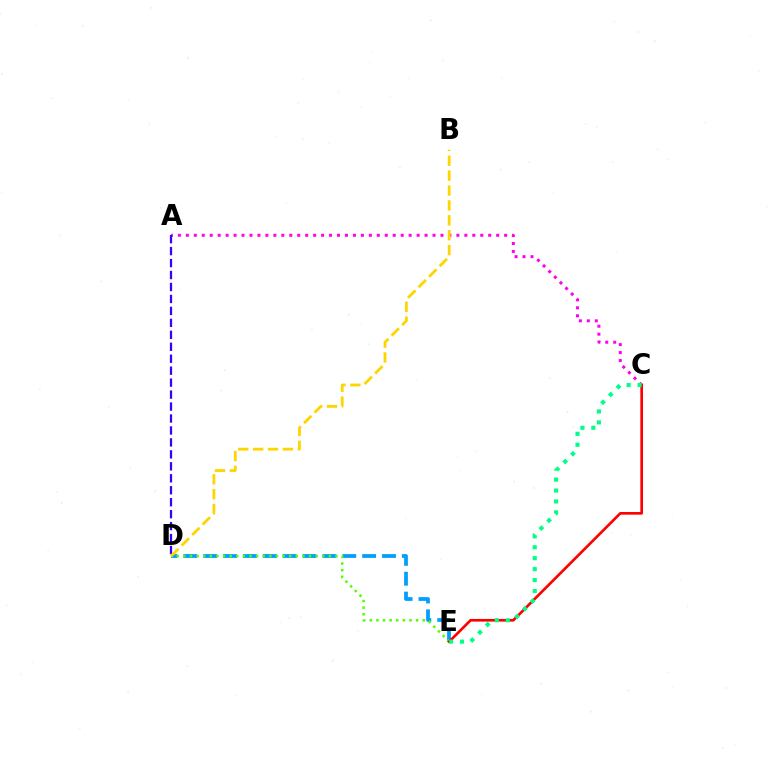{('D', 'E'): [{'color': '#009eff', 'line_style': 'dashed', 'thickness': 2.7}, {'color': '#4fff00', 'line_style': 'dotted', 'thickness': 1.8}], ('A', 'C'): [{'color': '#ff00ed', 'line_style': 'dotted', 'thickness': 2.16}], ('A', 'D'): [{'color': '#3700ff', 'line_style': 'dashed', 'thickness': 1.62}], ('C', 'E'): [{'color': '#ff0000', 'line_style': 'solid', 'thickness': 1.91}, {'color': '#00ff86', 'line_style': 'dotted', 'thickness': 2.97}], ('B', 'D'): [{'color': '#ffd500', 'line_style': 'dashed', 'thickness': 2.02}]}